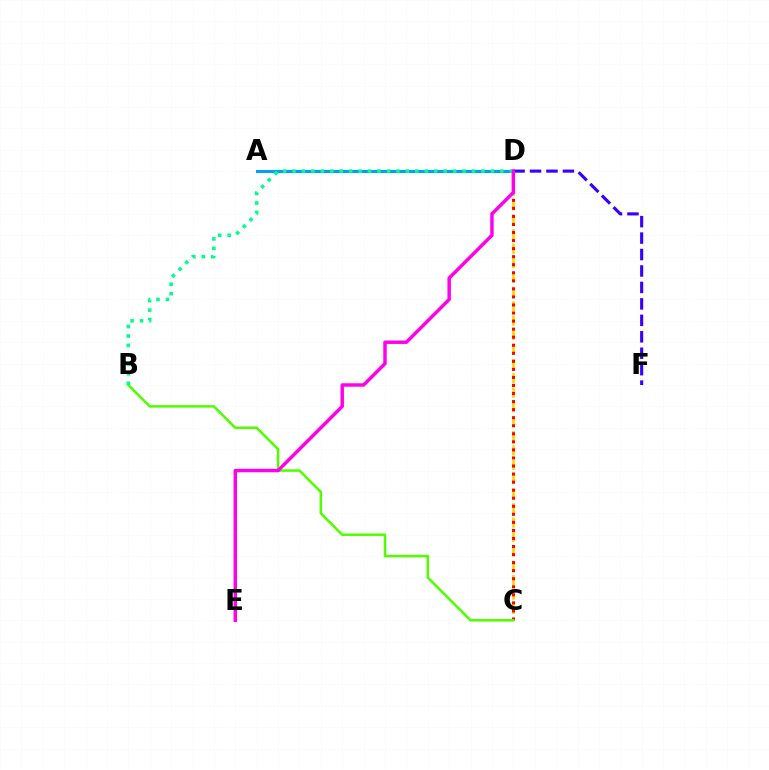{('C', 'D'): [{'color': '#ffd500', 'line_style': 'dashed', 'thickness': 1.96}, {'color': '#ff0000', 'line_style': 'dotted', 'thickness': 2.19}], ('D', 'F'): [{'color': '#3700ff', 'line_style': 'dashed', 'thickness': 2.23}], ('A', 'D'): [{'color': '#009eff', 'line_style': 'solid', 'thickness': 2.19}], ('B', 'C'): [{'color': '#4fff00', 'line_style': 'solid', 'thickness': 1.82}], ('B', 'D'): [{'color': '#00ff86', 'line_style': 'dotted', 'thickness': 2.57}], ('D', 'E'): [{'color': '#ff00ed', 'line_style': 'solid', 'thickness': 2.49}]}